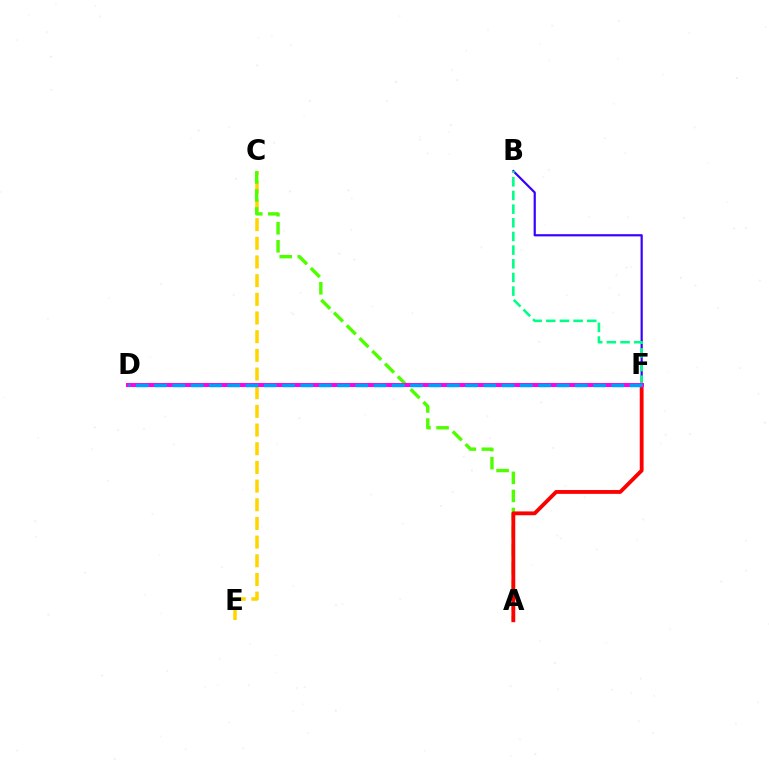{('B', 'F'): [{'color': '#3700ff', 'line_style': 'solid', 'thickness': 1.58}, {'color': '#00ff86', 'line_style': 'dashed', 'thickness': 1.86}], ('C', 'E'): [{'color': '#ffd500', 'line_style': 'dashed', 'thickness': 2.54}], ('A', 'C'): [{'color': '#4fff00', 'line_style': 'dashed', 'thickness': 2.45}], ('A', 'F'): [{'color': '#ff0000', 'line_style': 'solid', 'thickness': 2.76}], ('D', 'F'): [{'color': '#ff00ed', 'line_style': 'solid', 'thickness': 2.88}, {'color': '#009eff', 'line_style': 'dashed', 'thickness': 2.48}]}